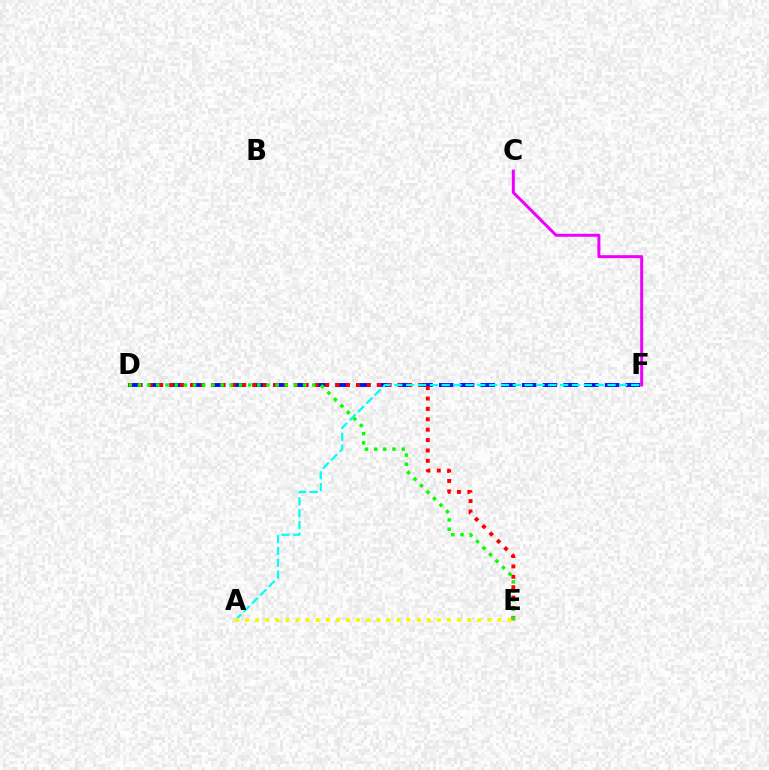{('D', 'F'): [{'color': '#0010ff', 'line_style': 'dashed', 'thickness': 2.82}], ('D', 'E'): [{'color': '#ff0000', 'line_style': 'dotted', 'thickness': 2.82}, {'color': '#08ff00', 'line_style': 'dotted', 'thickness': 2.49}], ('A', 'F'): [{'color': '#00fff6', 'line_style': 'dashed', 'thickness': 1.61}], ('C', 'F'): [{'color': '#ee00ff', 'line_style': 'solid', 'thickness': 2.15}], ('A', 'E'): [{'color': '#fcf500', 'line_style': 'dotted', 'thickness': 2.74}]}